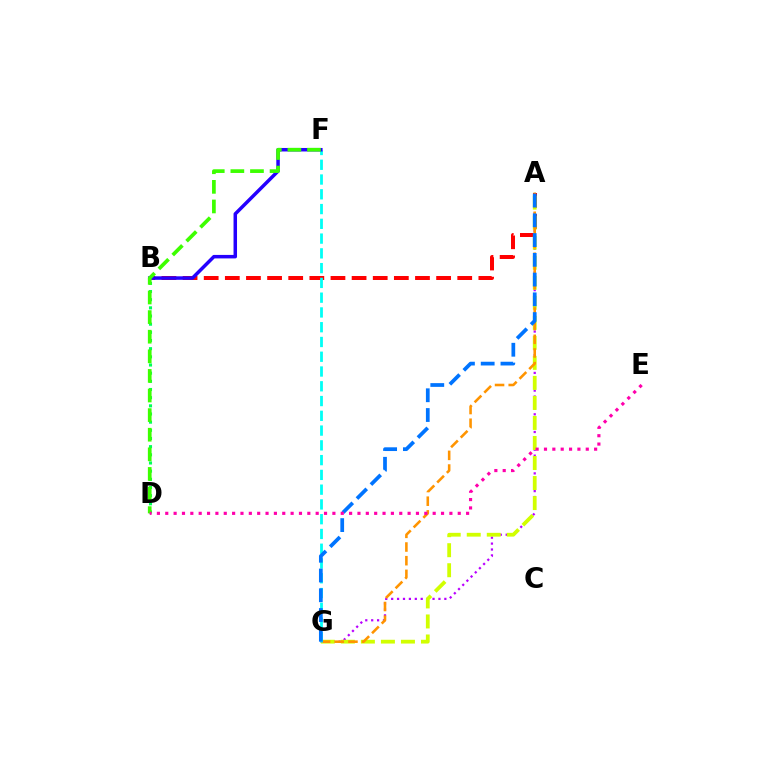{('A', 'B'): [{'color': '#ff0000', 'line_style': 'dashed', 'thickness': 2.87}], ('A', 'G'): [{'color': '#b900ff', 'line_style': 'dotted', 'thickness': 1.61}, {'color': '#d1ff00', 'line_style': 'dashed', 'thickness': 2.72}, {'color': '#ff9400', 'line_style': 'dashed', 'thickness': 1.86}, {'color': '#0074ff', 'line_style': 'dashed', 'thickness': 2.68}], ('B', 'D'): [{'color': '#00ff5c', 'line_style': 'dotted', 'thickness': 2.22}], ('F', 'G'): [{'color': '#00fff6', 'line_style': 'dashed', 'thickness': 2.01}], ('B', 'F'): [{'color': '#2500ff', 'line_style': 'solid', 'thickness': 2.52}], ('D', 'F'): [{'color': '#3dff00', 'line_style': 'dashed', 'thickness': 2.66}], ('D', 'E'): [{'color': '#ff00ac', 'line_style': 'dotted', 'thickness': 2.27}]}